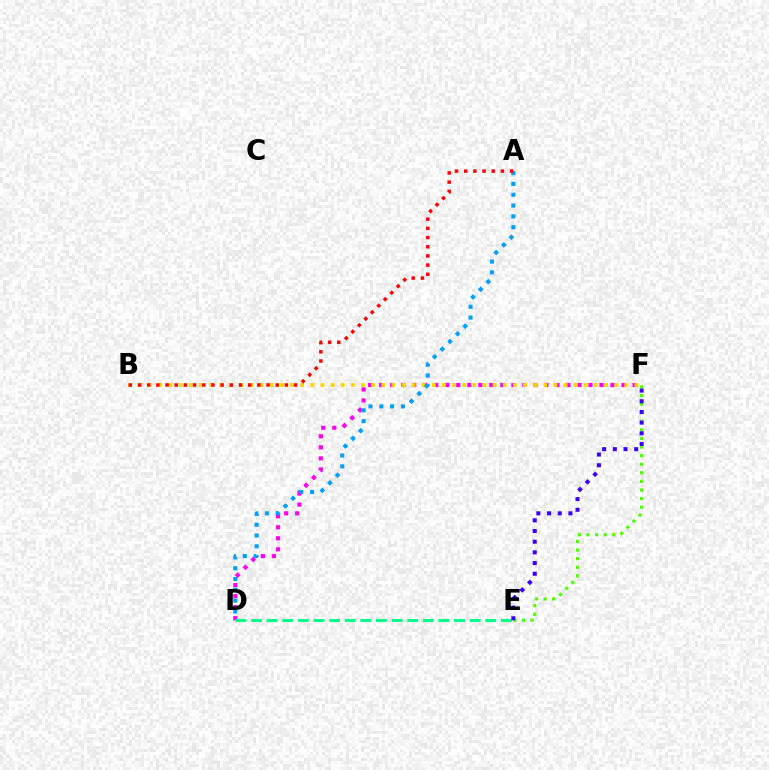{('D', 'F'): [{'color': '#ff00ed', 'line_style': 'dotted', 'thickness': 2.99}], ('D', 'E'): [{'color': '#00ff86', 'line_style': 'dashed', 'thickness': 2.12}], ('E', 'F'): [{'color': '#4fff00', 'line_style': 'dotted', 'thickness': 2.33}, {'color': '#3700ff', 'line_style': 'dotted', 'thickness': 2.9}], ('B', 'F'): [{'color': '#ffd500', 'line_style': 'dotted', 'thickness': 2.75}], ('A', 'D'): [{'color': '#009eff', 'line_style': 'dotted', 'thickness': 2.94}], ('A', 'B'): [{'color': '#ff0000', 'line_style': 'dotted', 'thickness': 2.49}]}